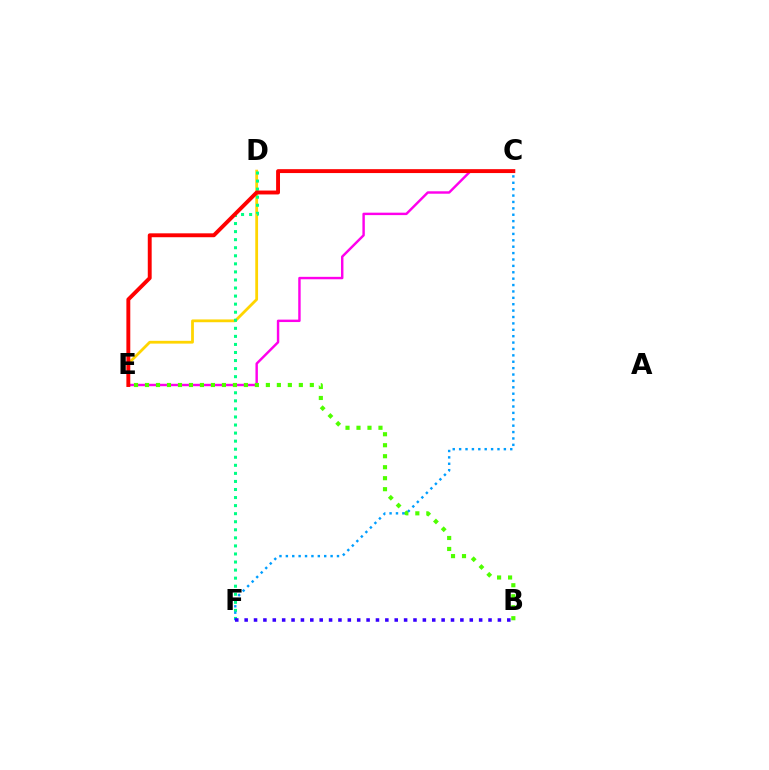{('D', 'E'): [{'color': '#ffd500', 'line_style': 'solid', 'thickness': 2.01}], ('C', 'E'): [{'color': '#ff00ed', 'line_style': 'solid', 'thickness': 1.75}, {'color': '#ff0000', 'line_style': 'solid', 'thickness': 2.81}], ('D', 'F'): [{'color': '#00ff86', 'line_style': 'dotted', 'thickness': 2.19}], ('B', 'E'): [{'color': '#4fff00', 'line_style': 'dotted', 'thickness': 2.99}], ('C', 'F'): [{'color': '#009eff', 'line_style': 'dotted', 'thickness': 1.74}], ('B', 'F'): [{'color': '#3700ff', 'line_style': 'dotted', 'thickness': 2.55}]}